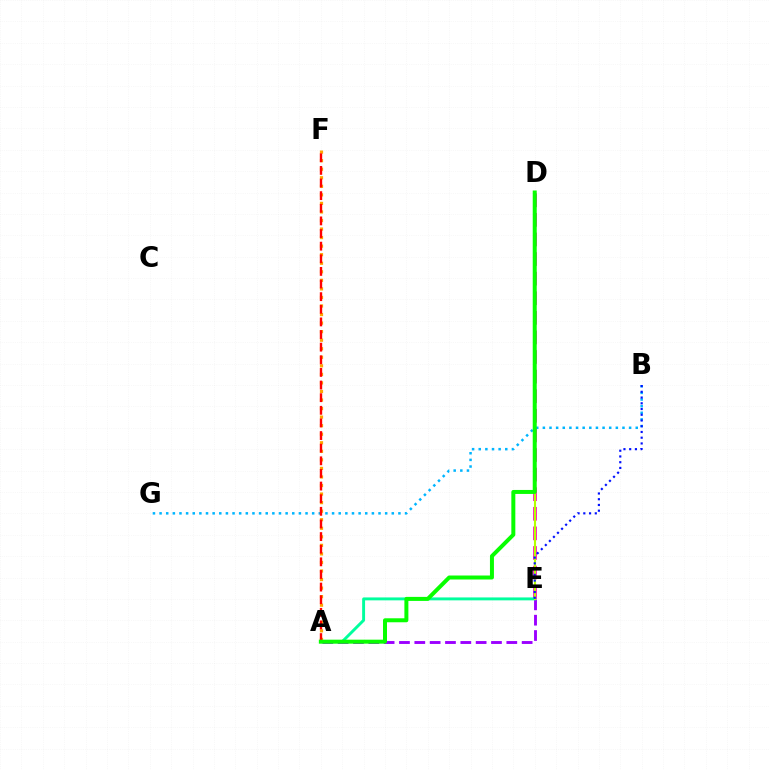{('B', 'G'): [{'color': '#00b5ff', 'line_style': 'dotted', 'thickness': 1.8}], ('D', 'E'): [{'color': '#ff00bd', 'line_style': 'dashed', 'thickness': 2.66}, {'color': '#b3ff00', 'line_style': 'solid', 'thickness': 1.52}], ('A', 'E'): [{'color': '#9b00ff', 'line_style': 'dashed', 'thickness': 2.08}, {'color': '#00ff9d', 'line_style': 'solid', 'thickness': 2.1}], ('A', 'F'): [{'color': '#ffa500', 'line_style': 'dotted', 'thickness': 2.32}, {'color': '#ff0000', 'line_style': 'dashed', 'thickness': 1.72}], ('B', 'E'): [{'color': '#0010ff', 'line_style': 'dotted', 'thickness': 1.56}], ('A', 'D'): [{'color': '#08ff00', 'line_style': 'solid', 'thickness': 2.87}]}